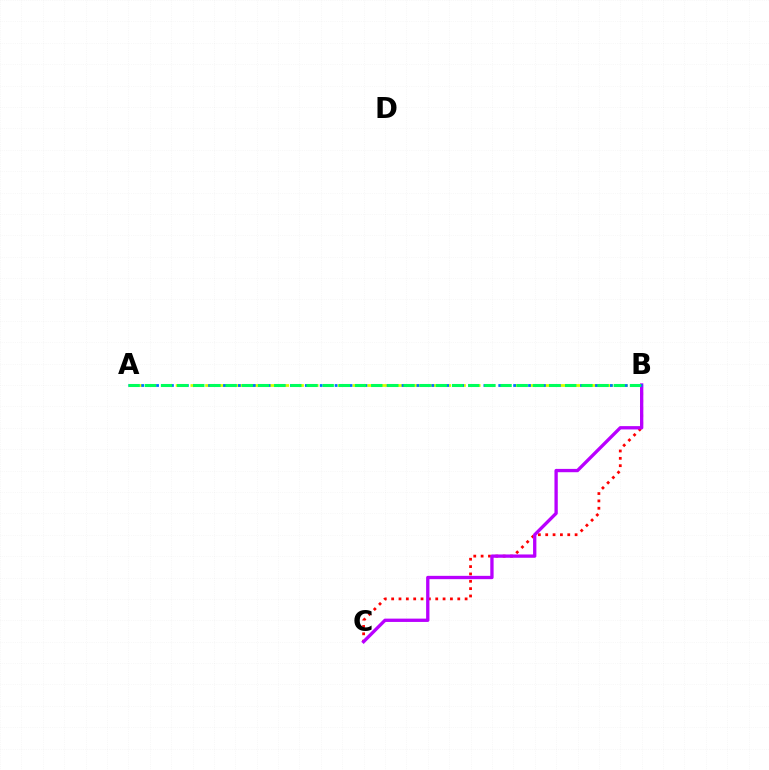{('B', 'C'): [{'color': '#ff0000', 'line_style': 'dotted', 'thickness': 2.0}, {'color': '#b900ff', 'line_style': 'solid', 'thickness': 2.39}], ('A', 'B'): [{'color': '#d1ff00', 'line_style': 'dashed', 'thickness': 2.0}, {'color': '#0074ff', 'line_style': 'dotted', 'thickness': 2.02}, {'color': '#00ff5c', 'line_style': 'dashed', 'thickness': 2.2}]}